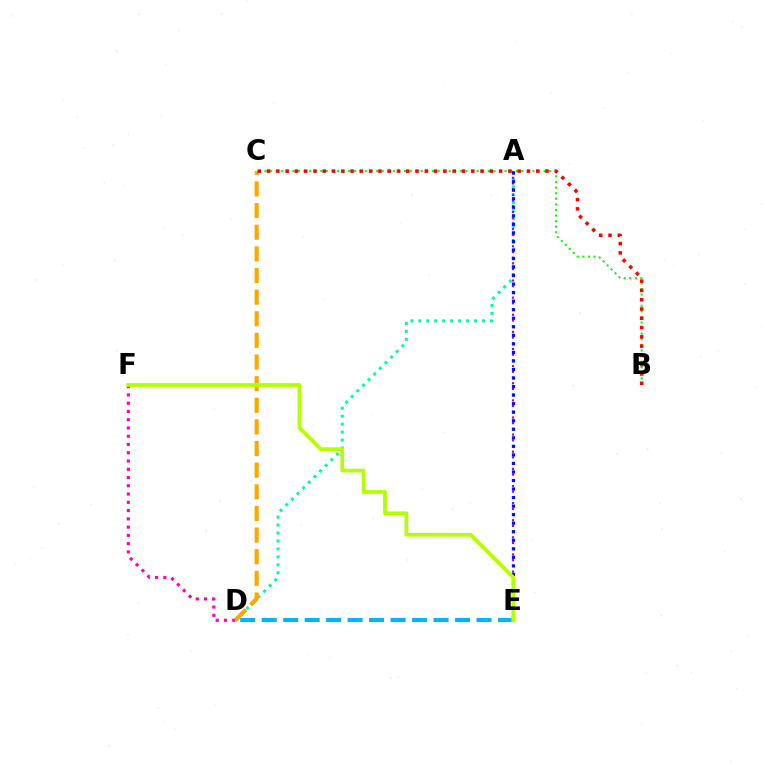{('B', 'C'): [{'color': '#08ff00', 'line_style': 'dotted', 'thickness': 1.52}, {'color': '#ff0000', 'line_style': 'dotted', 'thickness': 2.52}], ('A', 'D'): [{'color': '#00ff9d', 'line_style': 'dotted', 'thickness': 2.16}], ('D', 'F'): [{'color': '#ff00bd', 'line_style': 'dotted', 'thickness': 2.24}], ('A', 'E'): [{'color': '#9b00ff', 'line_style': 'dotted', 'thickness': 1.55}, {'color': '#0010ff', 'line_style': 'dotted', 'thickness': 2.32}], ('C', 'D'): [{'color': '#ffa500', 'line_style': 'dashed', 'thickness': 2.94}], ('D', 'E'): [{'color': '#00b5ff', 'line_style': 'dashed', 'thickness': 2.92}], ('E', 'F'): [{'color': '#b3ff00', 'line_style': 'solid', 'thickness': 2.69}]}